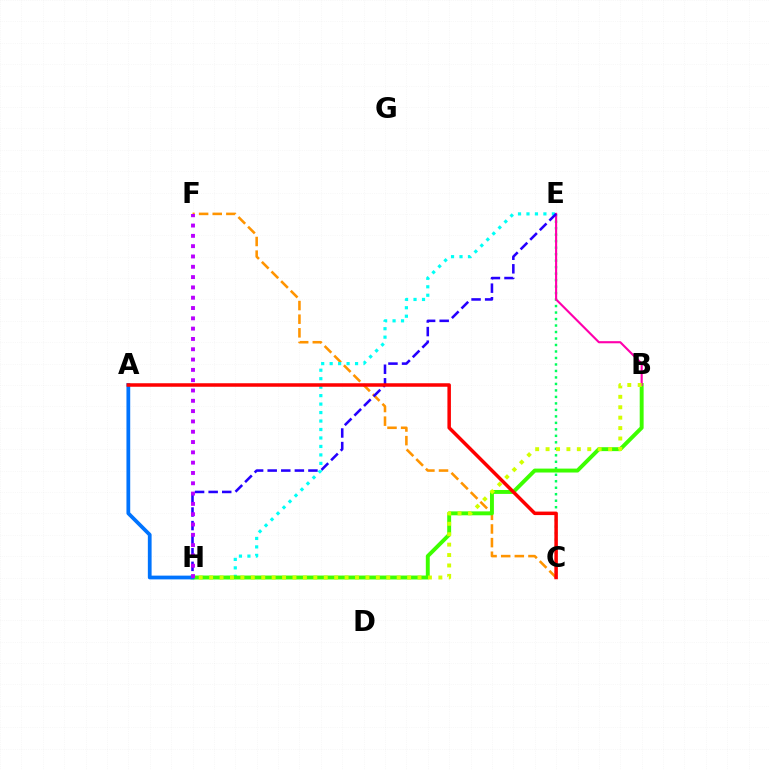{('C', 'E'): [{'color': '#00ff5c', 'line_style': 'dotted', 'thickness': 1.76}], ('C', 'F'): [{'color': '#ff9400', 'line_style': 'dashed', 'thickness': 1.85}], ('E', 'H'): [{'color': '#00fff6', 'line_style': 'dotted', 'thickness': 2.3}, {'color': '#2500ff', 'line_style': 'dashed', 'thickness': 1.84}], ('B', 'H'): [{'color': '#3dff00', 'line_style': 'solid', 'thickness': 2.82}, {'color': '#d1ff00', 'line_style': 'dotted', 'thickness': 2.83}], ('B', 'E'): [{'color': '#ff00ac', 'line_style': 'solid', 'thickness': 1.53}], ('A', 'H'): [{'color': '#0074ff', 'line_style': 'solid', 'thickness': 2.71}], ('F', 'H'): [{'color': '#b900ff', 'line_style': 'dotted', 'thickness': 2.8}], ('A', 'C'): [{'color': '#ff0000', 'line_style': 'solid', 'thickness': 2.52}]}